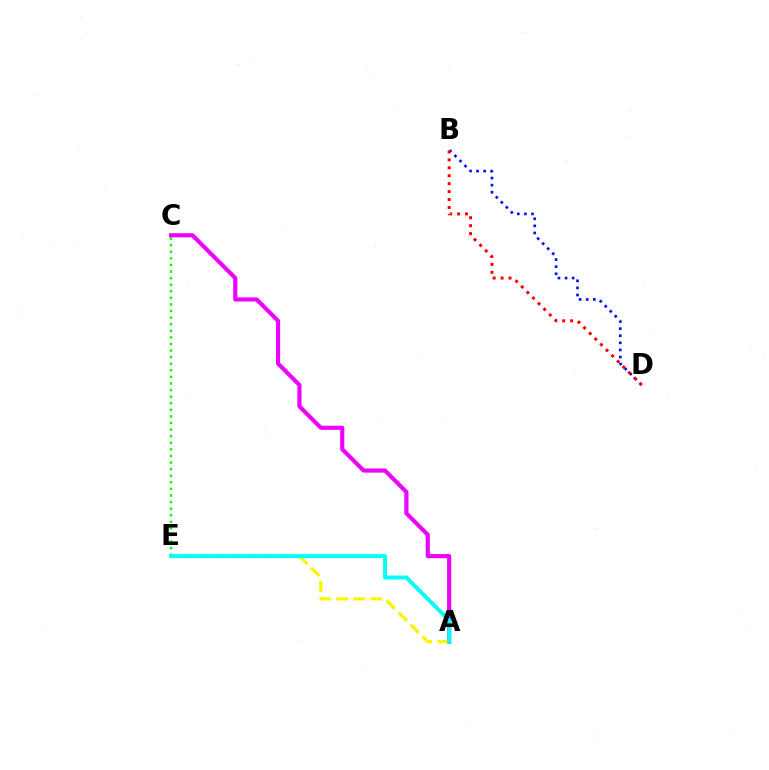{('C', 'E'): [{'color': '#08ff00', 'line_style': 'dotted', 'thickness': 1.79}], ('A', 'C'): [{'color': '#ee00ff', 'line_style': 'solid', 'thickness': 2.98}], ('B', 'D'): [{'color': '#0010ff', 'line_style': 'dotted', 'thickness': 1.93}, {'color': '#ff0000', 'line_style': 'dotted', 'thickness': 2.15}], ('A', 'E'): [{'color': '#fcf500', 'line_style': 'dashed', 'thickness': 2.3}, {'color': '#00fff6', 'line_style': 'solid', 'thickness': 2.83}]}